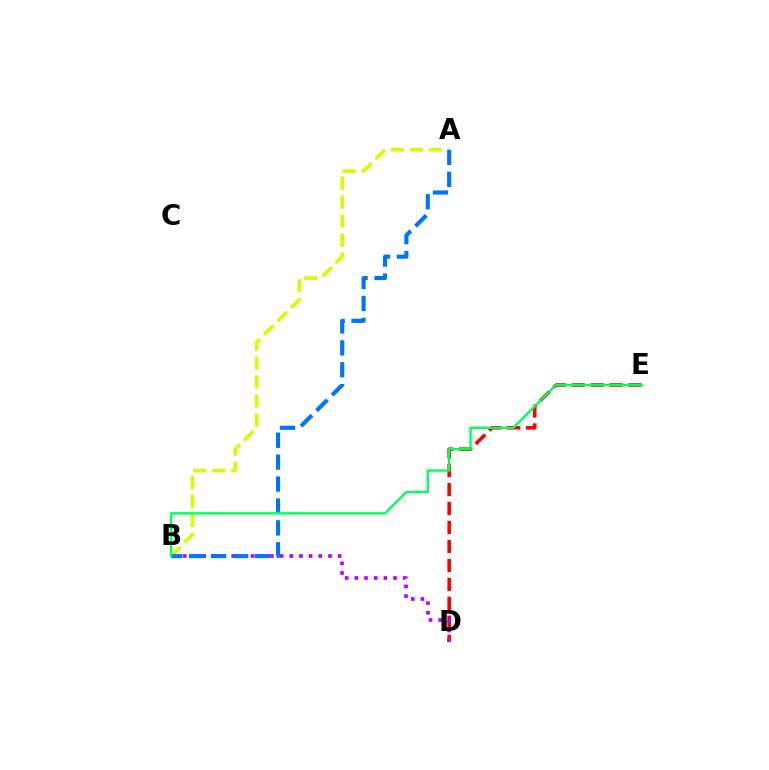{('D', 'E'): [{'color': '#ff0000', 'line_style': 'dashed', 'thickness': 2.58}], ('A', 'B'): [{'color': '#d1ff00', 'line_style': 'dashed', 'thickness': 2.58}, {'color': '#0074ff', 'line_style': 'dashed', 'thickness': 2.98}], ('B', 'D'): [{'color': '#b900ff', 'line_style': 'dotted', 'thickness': 2.63}], ('B', 'E'): [{'color': '#00ff5c', 'line_style': 'solid', 'thickness': 1.69}]}